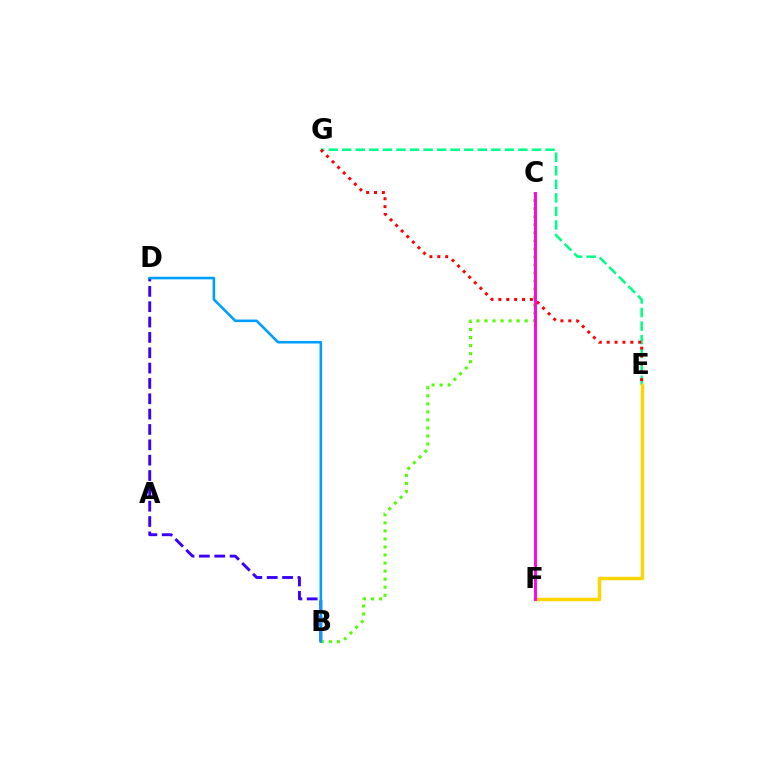{('E', 'G'): [{'color': '#00ff86', 'line_style': 'dashed', 'thickness': 1.84}, {'color': '#ff0000', 'line_style': 'dotted', 'thickness': 2.14}], ('B', 'D'): [{'color': '#3700ff', 'line_style': 'dashed', 'thickness': 2.08}, {'color': '#009eff', 'line_style': 'solid', 'thickness': 1.87}], ('B', 'C'): [{'color': '#4fff00', 'line_style': 'dotted', 'thickness': 2.19}], ('E', 'F'): [{'color': '#ffd500', 'line_style': 'solid', 'thickness': 2.49}], ('C', 'F'): [{'color': '#ff00ed', 'line_style': 'solid', 'thickness': 2.09}]}